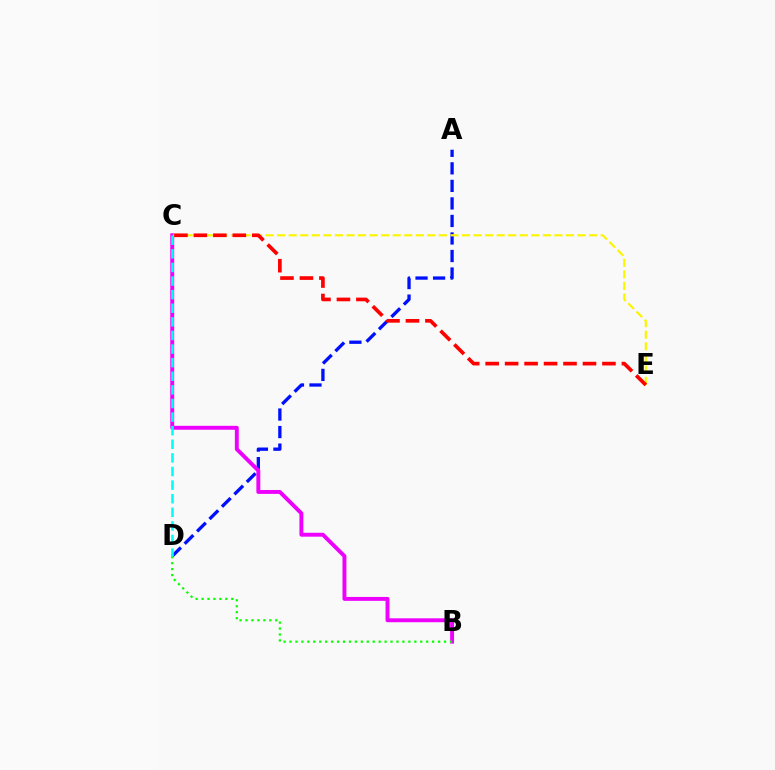{('A', 'D'): [{'color': '#0010ff', 'line_style': 'dashed', 'thickness': 2.38}], ('B', 'C'): [{'color': '#ee00ff', 'line_style': 'solid', 'thickness': 2.82}], ('B', 'D'): [{'color': '#08ff00', 'line_style': 'dotted', 'thickness': 1.61}], ('C', 'E'): [{'color': '#fcf500', 'line_style': 'dashed', 'thickness': 1.57}, {'color': '#ff0000', 'line_style': 'dashed', 'thickness': 2.64}], ('C', 'D'): [{'color': '#00fff6', 'line_style': 'dashed', 'thickness': 1.85}]}